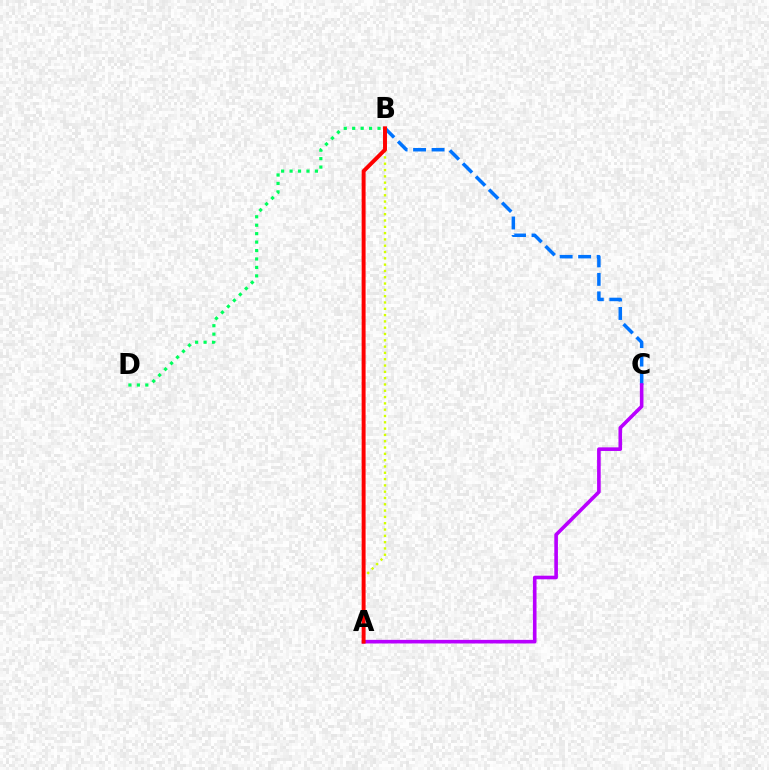{('B', 'C'): [{'color': '#0074ff', 'line_style': 'dashed', 'thickness': 2.51}], ('A', 'C'): [{'color': '#b900ff', 'line_style': 'solid', 'thickness': 2.6}], ('A', 'B'): [{'color': '#d1ff00', 'line_style': 'dotted', 'thickness': 1.71}, {'color': '#ff0000', 'line_style': 'solid', 'thickness': 2.84}], ('B', 'D'): [{'color': '#00ff5c', 'line_style': 'dotted', 'thickness': 2.29}]}